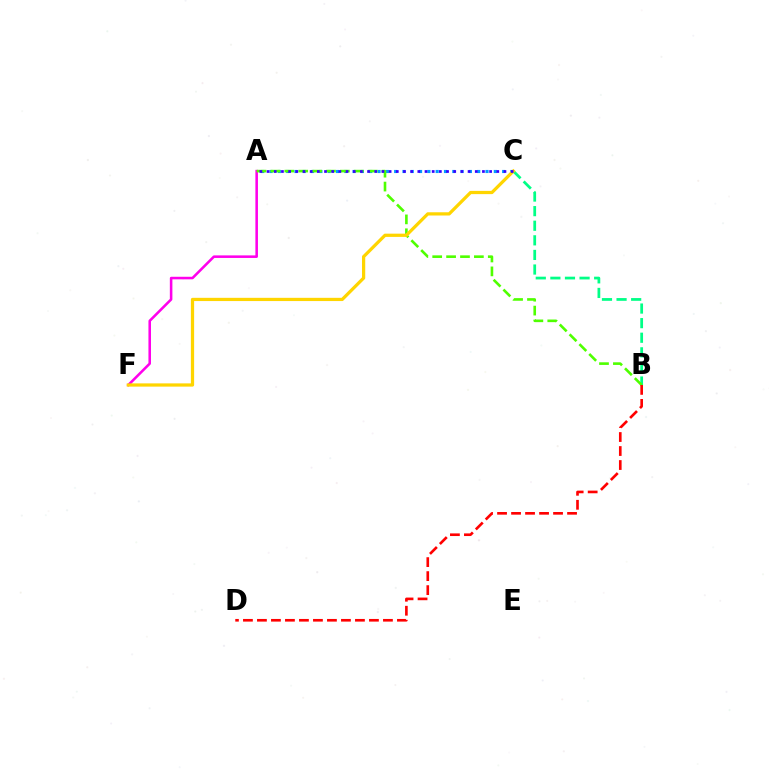{('A', 'F'): [{'color': '#ff00ed', 'line_style': 'solid', 'thickness': 1.84}], ('A', 'C'): [{'color': '#009eff', 'line_style': 'dotted', 'thickness': 2.26}, {'color': '#3700ff', 'line_style': 'dotted', 'thickness': 1.95}], ('B', 'C'): [{'color': '#00ff86', 'line_style': 'dashed', 'thickness': 1.98}], ('A', 'B'): [{'color': '#4fff00', 'line_style': 'dashed', 'thickness': 1.89}], ('C', 'F'): [{'color': '#ffd500', 'line_style': 'solid', 'thickness': 2.33}], ('B', 'D'): [{'color': '#ff0000', 'line_style': 'dashed', 'thickness': 1.9}]}